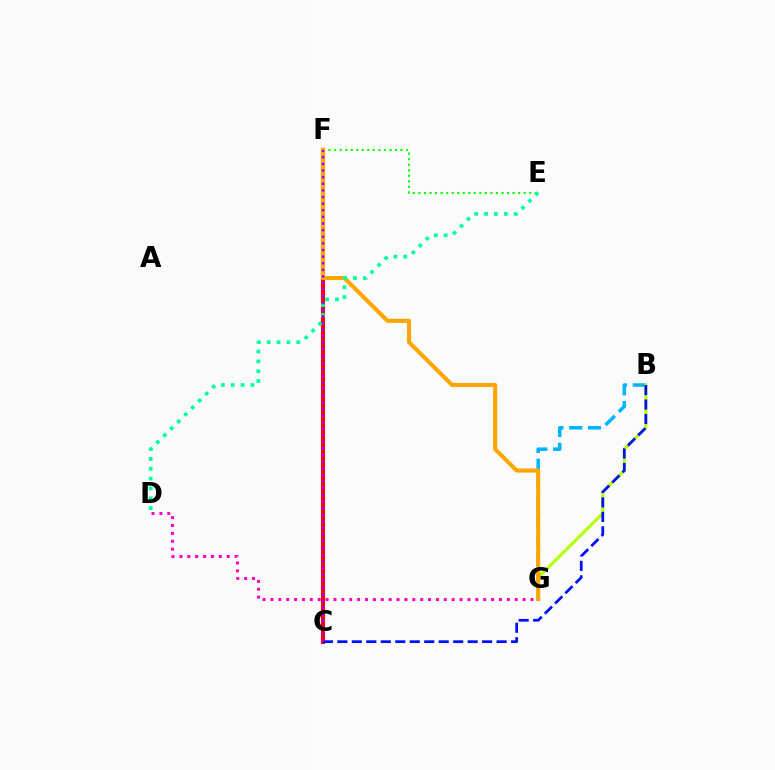{('B', 'G'): [{'color': '#00b5ff', 'line_style': 'dashed', 'thickness': 2.55}, {'color': '#b3ff00', 'line_style': 'solid', 'thickness': 2.21}], ('C', 'F'): [{'color': '#ff0000', 'line_style': 'solid', 'thickness': 2.95}, {'color': '#9b00ff', 'line_style': 'dotted', 'thickness': 1.8}], ('E', 'F'): [{'color': '#08ff00', 'line_style': 'dotted', 'thickness': 1.5}], ('B', 'C'): [{'color': '#0010ff', 'line_style': 'dashed', 'thickness': 1.97}], ('F', 'G'): [{'color': '#ffa500', 'line_style': 'solid', 'thickness': 2.94}], ('D', 'E'): [{'color': '#00ff9d', 'line_style': 'dotted', 'thickness': 2.68}], ('D', 'G'): [{'color': '#ff00bd', 'line_style': 'dotted', 'thickness': 2.14}]}